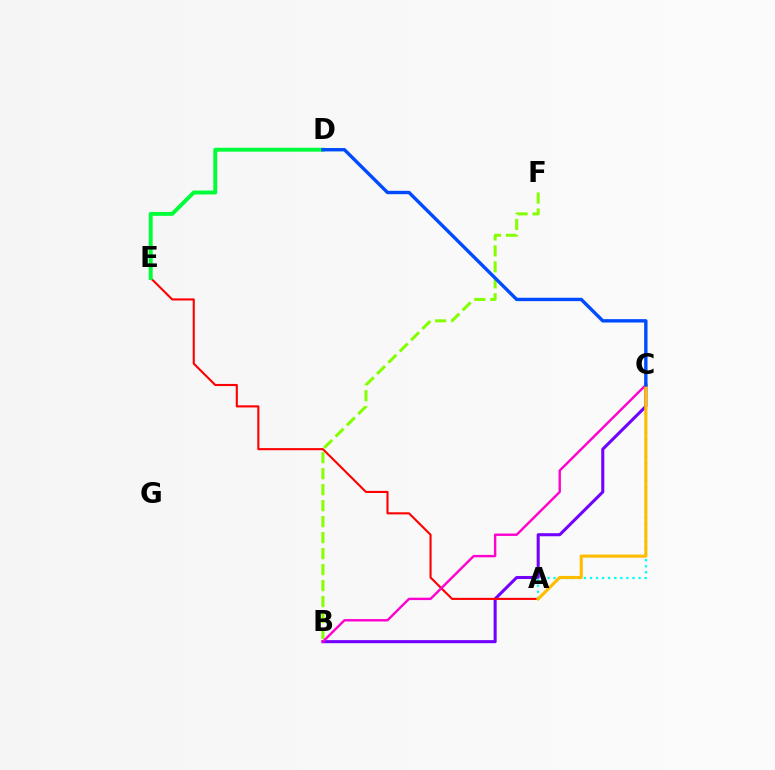{('B', 'C'): [{'color': '#7200ff', 'line_style': 'solid', 'thickness': 2.2}, {'color': '#ff00cf', 'line_style': 'solid', 'thickness': 1.72}], ('A', 'E'): [{'color': '#ff0000', 'line_style': 'solid', 'thickness': 1.52}], ('D', 'E'): [{'color': '#00ff39', 'line_style': 'solid', 'thickness': 2.83}], ('B', 'F'): [{'color': '#84ff00', 'line_style': 'dashed', 'thickness': 2.17}], ('A', 'C'): [{'color': '#00fff6', 'line_style': 'dotted', 'thickness': 1.65}, {'color': '#ffbd00', 'line_style': 'solid', 'thickness': 2.25}], ('C', 'D'): [{'color': '#004bff', 'line_style': 'solid', 'thickness': 2.44}]}